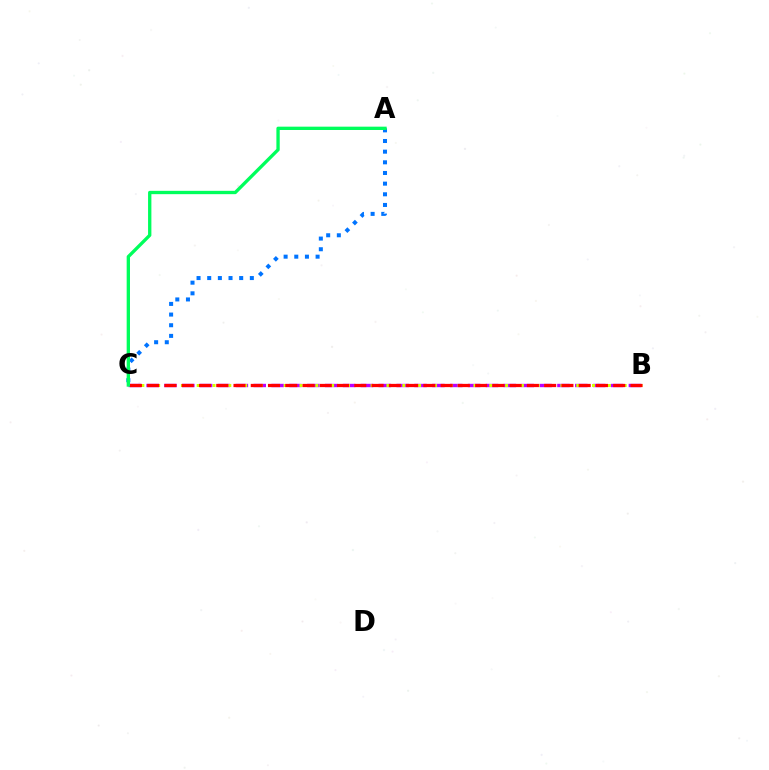{('B', 'C'): [{'color': '#b900ff', 'line_style': 'dashed', 'thickness': 2.43}, {'color': '#d1ff00', 'line_style': 'dotted', 'thickness': 2.15}, {'color': '#ff0000', 'line_style': 'dashed', 'thickness': 2.34}], ('A', 'C'): [{'color': '#0074ff', 'line_style': 'dotted', 'thickness': 2.9}, {'color': '#00ff5c', 'line_style': 'solid', 'thickness': 2.4}]}